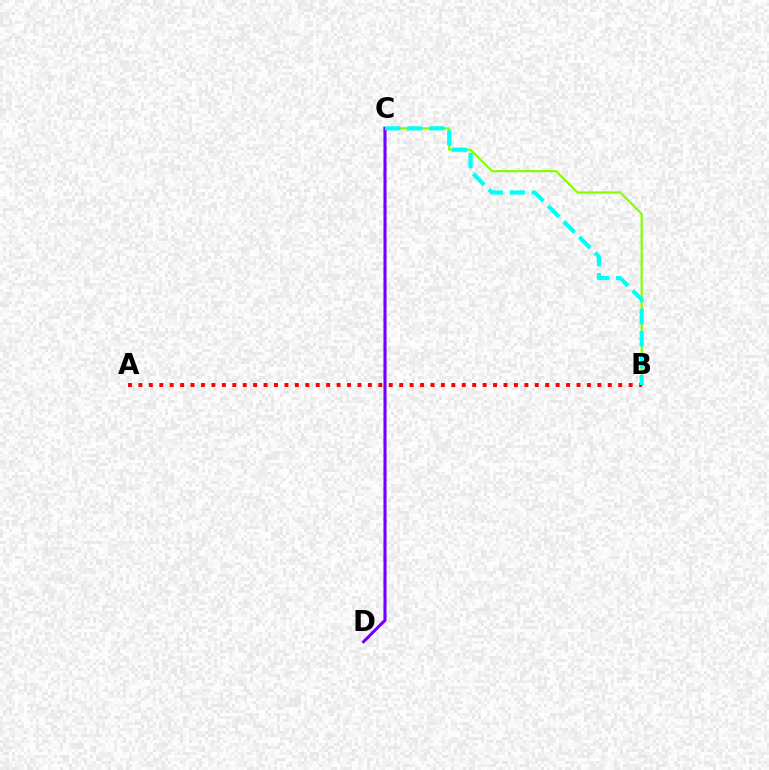{('B', 'C'): [{'color': '#84ff00', 'line_style': 'solid', 'thickness': 1.56}, {'color': '#00fff6', 'line_style': 'dashed', 'thickness': 2.99}], ('C', 'D'): [{'color': '#7200ff', 'line_style': 'solid', 'thickness': 2.22}], ('A', 'B'): [{'color': '#ff0000', 'line_style': 'dotted', 'thickness': 2.83}]}